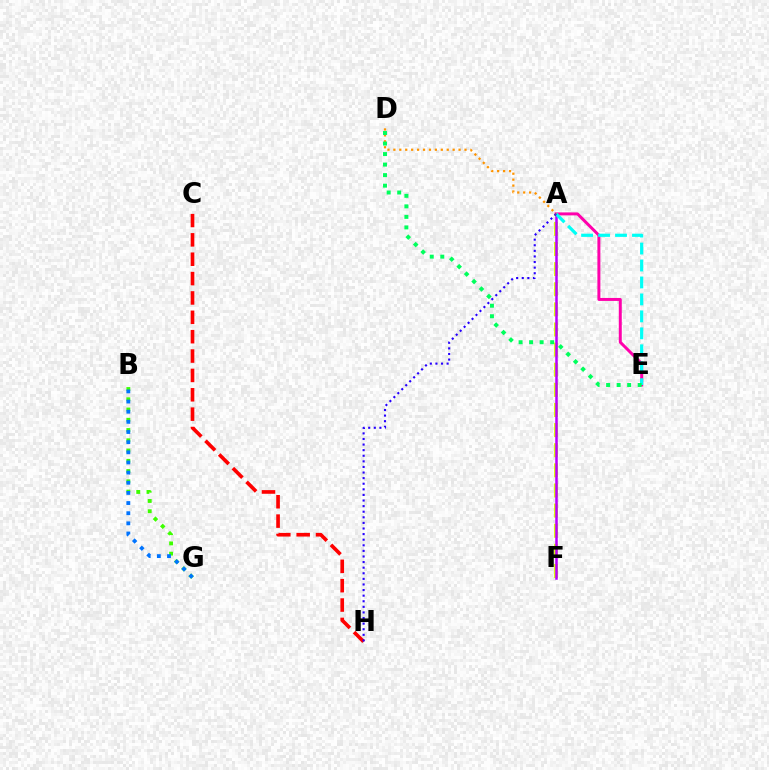{('A', 'F'): [{'color': '#d1ff00', 'line_style': 'dashed', 'thickness': 2.73}, {'color': '#b900ff', 'line_style': 'solid', 'thickness': 1.81}], ('C', 'H'): [{'color': '#ff0000', 'line_style': 'dashed', 'thickness': 2.63}], ('A', 'E'): [{'color': '#ff00ac', 'line_style': 'solid', 'thickness': 2.14}, {'color': '#00fff6', 'line_style': 'dashed', 'thickness': 2.3}], ('B', 'G'): [{'color': '#3dff00', 'line_style': 'dotted', 'thickness': 2.79}, {'color': '#0074ff', 'line_style': 'dotted', 'thickness': 2.76}], ('A', 'H'): [{'color': '#2500ff', 'line_style': 'dotted', 'thickness': 1.52}], ('A', 'D'): [{'color': '#ff9400', 'line_style': 'dotted', 'thickness': 1.61}], ('D', 'E'): [{'color': '#00ff5c', 'line_style': 'dotted', 'thickness': 2.86}]}